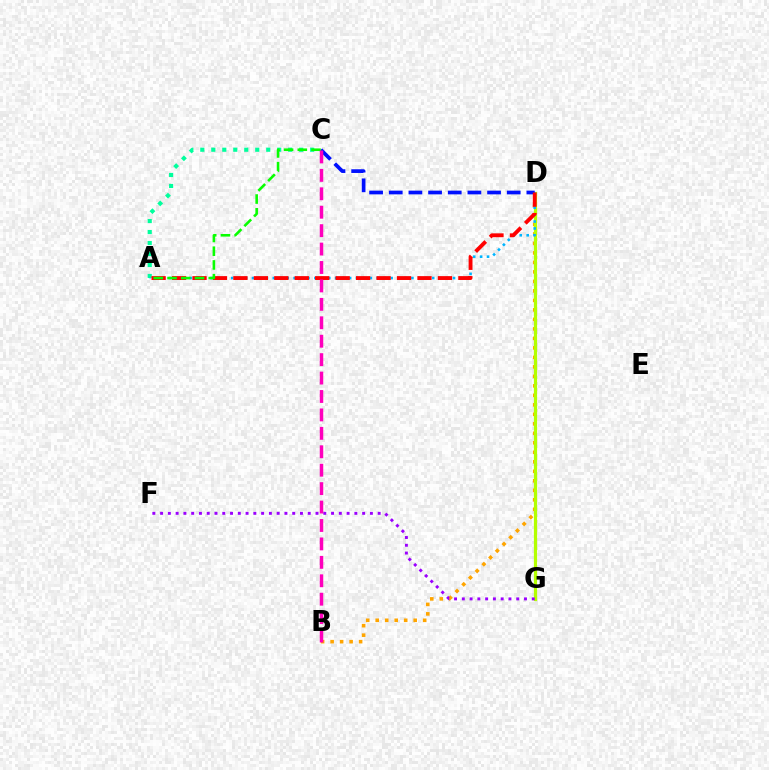{('B', 'D'): [{'color': '#ffa500', 'line_style': 'dotted', 'thickness': 2.58}], ('D', 'G'): [{'color': '#b3ff00', 'line_style': 'solid', 'thickness': 2.31}], ('A', 'C'): [{'color': '#00ff9d', 'line_style': 'dotted', 'thickness': 2.98}, {'color': '#08ff00', 'line_style': 'dashed', 'thickness': 1.87}], ('A', 'D'): [{'color': '#00b5ff', 'line_style': 'dotted', 'thickness': 1.88}, {'color': '#ff0000', 'line_style': 'dashed', 'thickness': 2.78}], ('F', 'G'): [{'color': '#9b00ff', 'line_style': 'dotted', 'thickness': 2.11}], ('C', 'D'): [{'color': '#0010ff', 'line_style': 'dashed', 'thickness': 2.67}], ('B', 'C'): [{'color': '#ff00bd', 'line_style': 'dashed', 'thickness': 2.5}]}